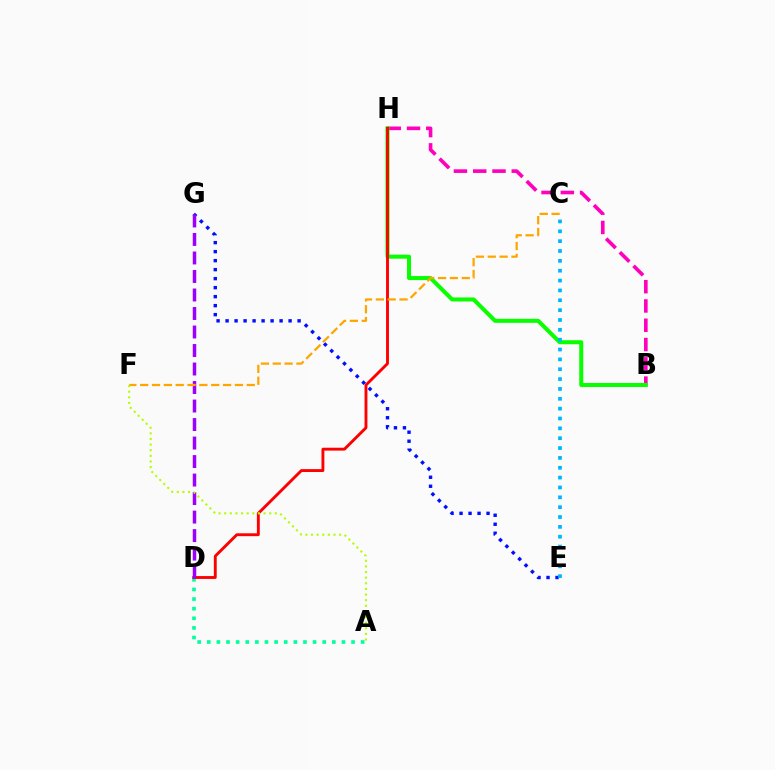{('B', 'H'): [{'color': '#ff00bd', 'line_style': 'dashed', 'thickness': 2.62}, {'color': '#08ff00', 'line_style': 'solid', 'thickness': 2.9}], ('A', 'D'): [{'color': '#00ff9d', 'line_style': 'dotted', 'thickness': 2.61}], ('E', 'G'): [{'color': '#0010ff', 'line_style': 'dotted', 'thickness': 2.45}], ('D', 'H'): [{'color': '#ff0000', 'line_style': 'solid', 'thickness': 2.08}], ('D', 'G'): [{'color': '#9b00ff', 'line_style': 'dashed', 'thickness': 2.51}], ('C', 'E'): [{'color': '#00b5ff', 'line_style': 'dotted', 'thickness': 2.68}], ('C', 'F'): [{'color': '#ffa500', 'line_style': 'dashed', 'thickness': 1.61}], ('A', 'F'): [{'color': '#b3ff00', 'line_style': 'dotted', 'thickness': 1.53}]}